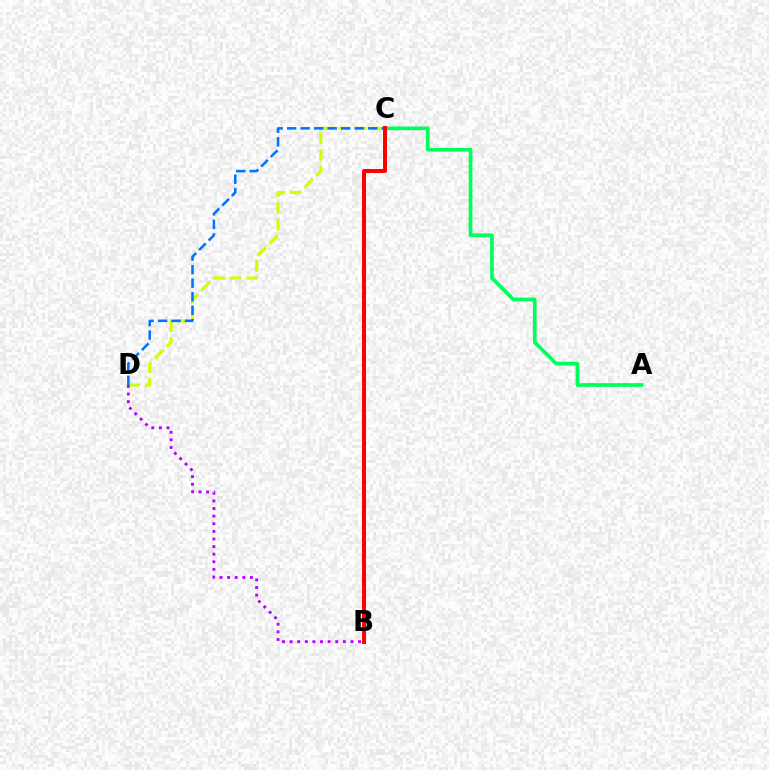{('C', 'D'): [{'color': '#d1ff00', 'line_style': 'dashed', 'thickness': 2.26}, {'color': '#0074ff', 'line_style': 'dashed', 'thickness': 1.84}], ('A', 'C'): [{'color': '#00ff5c', 'line_style': 'solid', 'thickness': 2.65}], ('B', 'D'): [{'color': '#b900ff', 'line_style': 'dotted', 'thickness': 2.07}], ('B', 'C'): [{'color': '#ff0000', 'line_style': 'solid', 'thickness': 2.87}]}